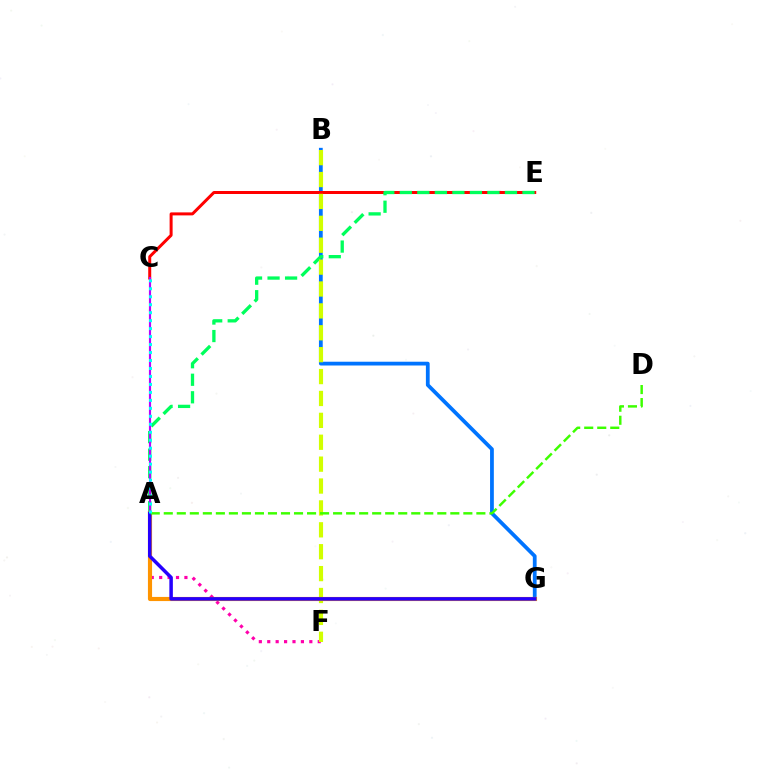{('B', 'G'): [{'color': '#0074ff', 'line_style': 'solid', 'thickness': 2.72}], ('A', 'F'): [{'color': '#ff00ac', 'line_style': 'dotted', 'thickness': 2.29}], ('C', 'E'): [{'color': '#ff0000', 'line_style': 'solid', 'thickness': 2.16}], ('A', 'E'): [{'color': '#00ff5c', 'line_style': 'dashed', 'thickness': 2.38}], ('B', 'F'): [{'color': '#d1ff00', 'line_style': 'dashed', 'thickness': 2.97}], ('A', 'C'): [{'color': '#b900ff', 'line_style': 'solid', 'thickness': 1.55}, {'color': '#00fff6', 'line_style': 'dotted', 'thickness': 2.17}], ('A', 'G'): [{'color': '#ff9400', 'line_style': 'solid', 'thickness': 2.98}, {'color': '#2500ff', 'line_style': 'solid', 'thickness': 2.52}], ('A', 'D'): [{'color': '#3dff00', 'line_style': 'dashed', 'thickness': 1.77}]}